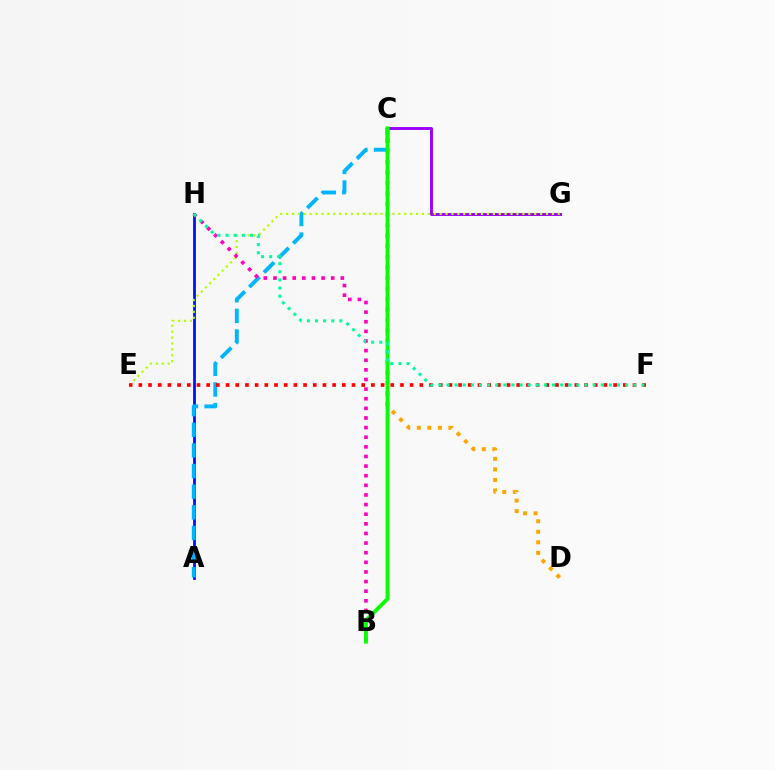{('A', 'H'): [{'color': '#0010ff', 'line_style': 'solid', 'thickness': 2.0}], ('C', 'D'): [{'color': '#ffa500', 'line_style': 'dotted', 'thickness': 2.86}], ('C', 'G'): [{'color': '#9b00ff', 'line_style': 'solid', 'thickness': 2.09}], ('A', 'C'): [{'color': '#00b5ff', 'line_style': 'dashed', 'thickness': 2.8}], ('E', 'G'): [{'color': '#b3ff00', 'line_style': 'dotted', 'thickness': 1.61}], ('B', 'H'): [{'color': '#ff00bd', 'line_style': 'dotted', 'thickness': 2.61}], ('B', 'C'): [{'color': '#08ff00', 'line_style': 'solid', 'thickness': 2.75}], ('E', 'F'): [{'color': '#ff0000', 'line_style': 'dotted', 'thickness': 2.63}], ('F', 'H'): [{'color': '#00ff9d', 'line_style': 'dotted', 'thickness': 2.21}]}